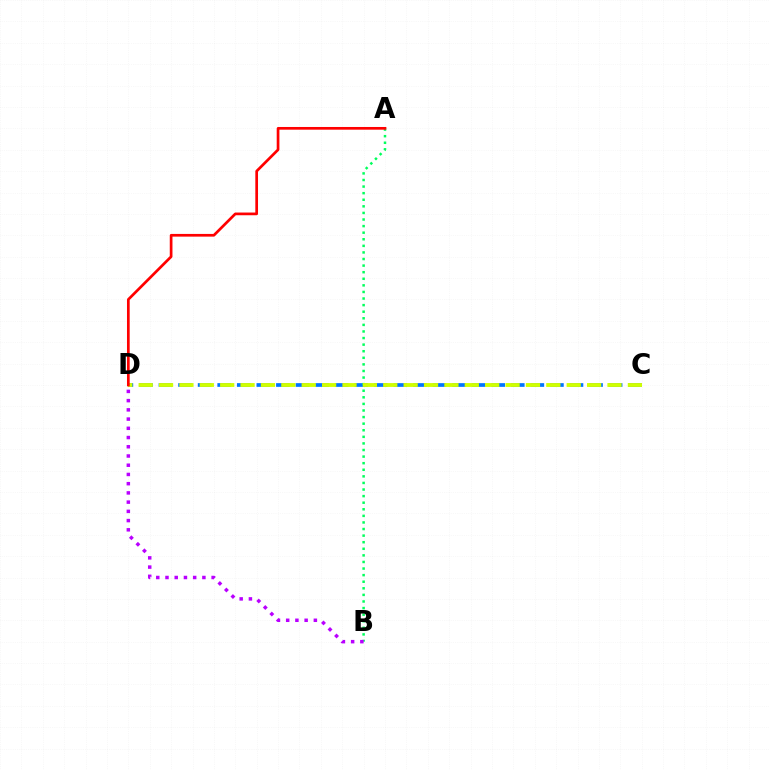{('C', 'D'): [{'color': '#0074ff', 'line_style': 'dashed', 'thickness': 2.66}, {'color': '#d1ff00', 'line_style': 'dashed', 'thickness': 2.77}], ('A', 'B'): [{'color': '#00ff5c', 'line_style': 'dotted', 'thickness': 1.79}], ('B', 'D'): [{'color': '#b900ff', 'line_style': 'dotted', 'thickness': 2.51}], ('A', 'D'): [{'color': '#ff0000', 'line_style': 'solid', 'thickness': 1.95}]}